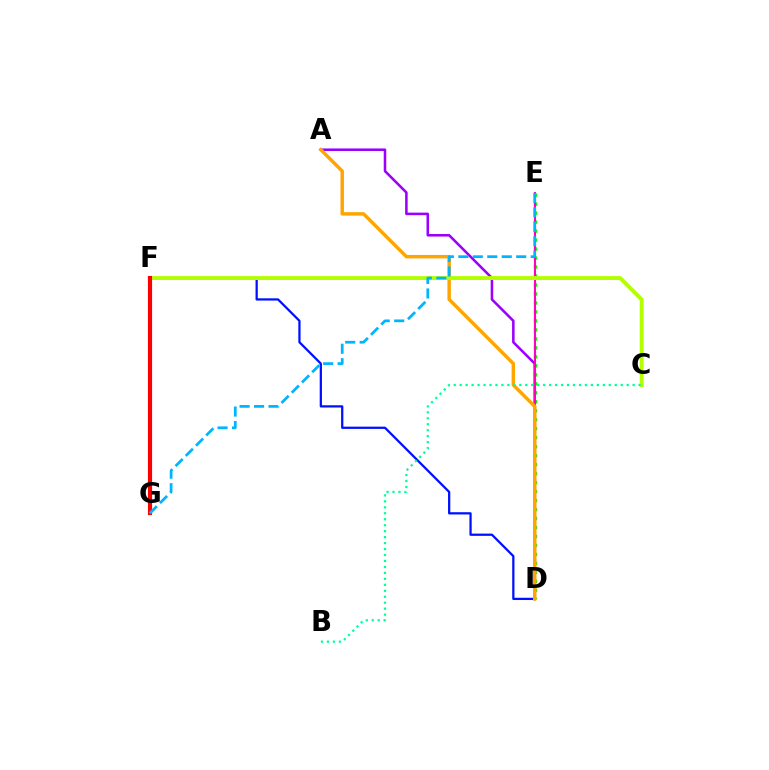{('D', 'E'): [{'color': '#08ff00', 'line_style': 'dotted', 'thickness': 2.44}, {'color': '#ff00bd', 'line_style': 'solid', 'thickness': 1.53}], ('A', 'D'): [{'color': '#9b00ff', 'line_style': 'solid', 'thickness': 1.83}, {'color': '#ffa500', 'line_style': 'solid', 'thickness': 2.48}], ('D', 'F'): [{'color': '#0010ff', 'line_style': 'solid', 'thickness': 1.62}], ('C', 'F'): [{'color': '#b3ff00', 'line_style': 'solid', 'thickness': 2.82}], ('F', 'G'): [{'color': '#ff0000', 'line_style': 'solid', 'thickness': 2.98}], ('B', 'C'): [{'color': '#00ff9d', 'line_style': 'dotted', 'thickness': 1.62}], ('E', 'G'): [{'color': '#00b5ff', 'line_style': 'dashed', 'thickness': 1.97}]}